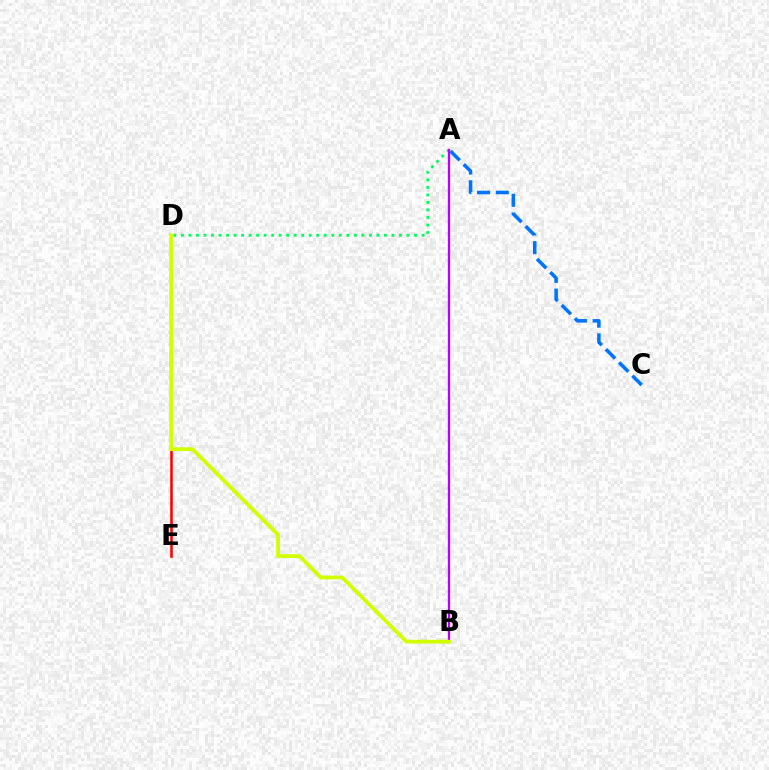{('D', 'E'): [{'color': '#ff0000', 'line_style': 'solid', 'thickness': 1.84}], ('A', 'C'): [{'color': '#0074ff', 'line_style': 'dashed', 'thickness': 2.55}], ('A', 'D'): [{'color': '#00ff5c', 'line_style': 'dotted', 'thickness': 2.04}], ('A', 'B'): [{'color': '#b900ff', 'line_style': 'solid', 'thickness': 1.67}], ('B', 'D'): [{'color': '#d1ff00', 'line_style': 'solid', 'thickness': 2.72}]}